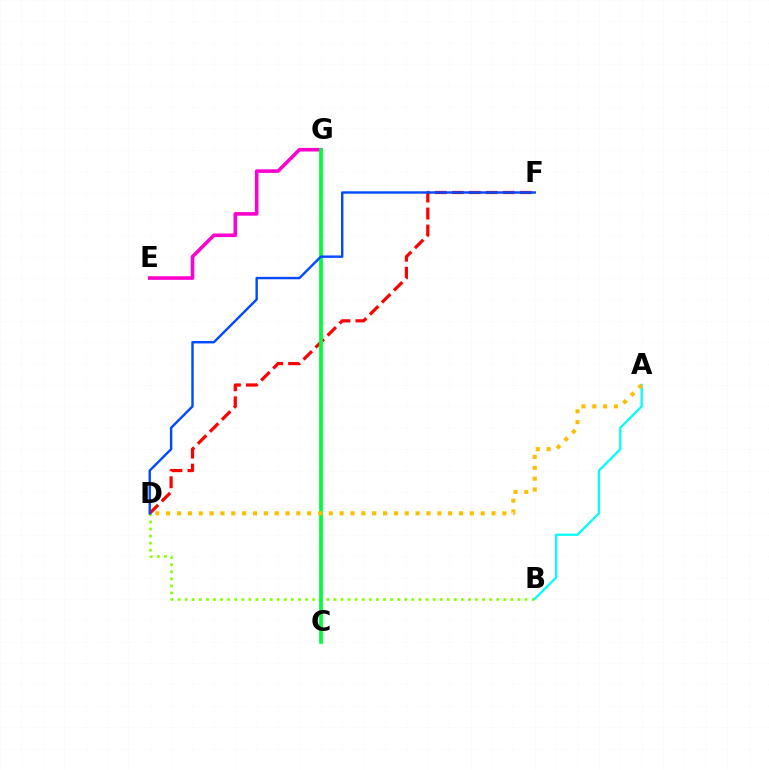{('E', 'G'): [{'color': '#ff00cf', 'line_style': 'solid', 'thickness': 2.58}], ('B', 'D'): [{'color': '#84ff00', 'line_style': 'dotted', 'thickness': 1.92}], ('C', 'G'): [{'color': '#7200ff', 'line_style': 'dashed', 'thickness': 1.64}, {'color': '#00ff39', 'line_style': 'solid', 'thickness': 2.66}], ('A', 'B'): [{'color': '#00fff6', 'line_style': 'solid', 'thickness': 1.62}], ('D', 'F'): [{'color': '#ff0000', 'line_style': 'dashed', 'thickness': 2.31}, {'color': '#004bff', 'line_style': 'solid', 'thickness': 1.74}], ('A', 'D'): [{'color': '#ffbd00', 'line_style': 'dotted', 'thickness': 2.95}]}